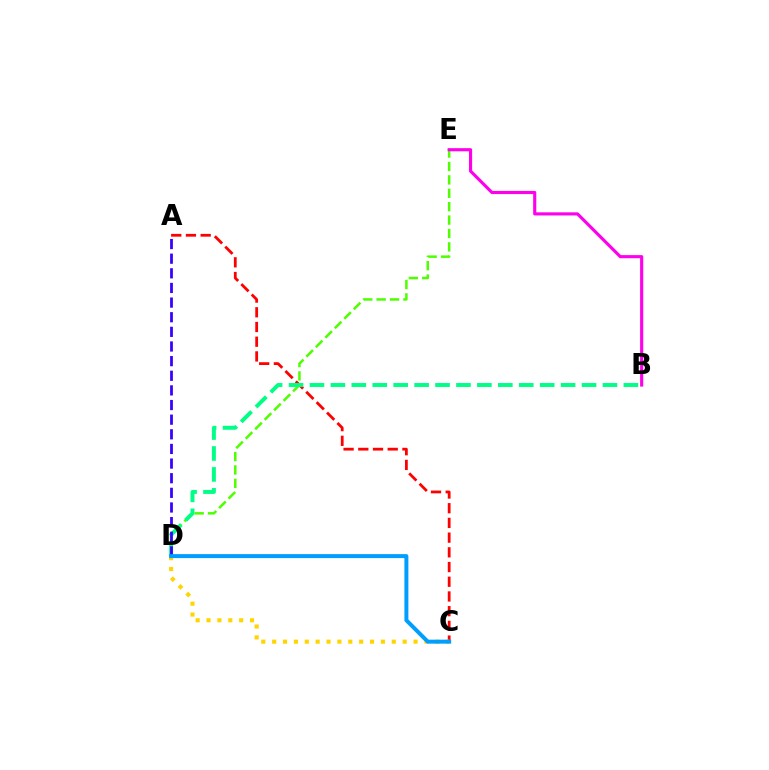{('A', 'C'): [{'color': '#ff0000', 'line_style': 'dashed', 'thickness': 2.0}], ('D', 'E'): [{'color': '#4fff00', 'line_style': 'dashed', 'thickness': 1.82}], ('B', 'D'): [{'color': '#00ff86', 'line_style': 'dashed', 'thickness': 2.84}], ('A', 'D'): [{'color': '#3700ff', 'line_style': 'dashed', 'thickness': 1.99}], ('B', 'E'): [{'color': '#ff00ed', 'line_style': 'solid', 'thickness': 2.25}], ('C', 'D'): [{'color': '#ffd500', 'line_style': 'dotted', 'thickness': 2.95}, {'color': '#009eff', 'line_style': 'solid', 'thickness': 2.87}]}